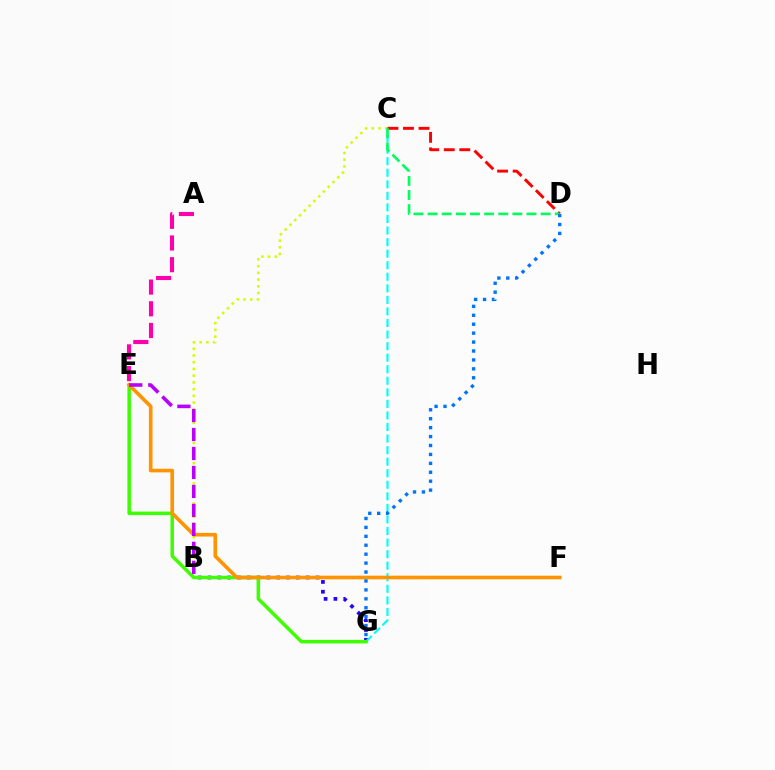{('B', 'C'): [{'color': '#d1ff00', 'line_style': 'dotted', 'thickness': 1.83}], ('B', 'G'): [{'color': '#2500ff', 'line_style': 'dotted', 'thickness': 2.67}], ('C', 'G'): [{'color': '#00fff6', 'line_style': 'dashed', 'thickness': 1.57}], ('C', 'D'): [{'color': '#ff0000', 'line_style': 'dashed', 'thickness': 2.11}, {'color': '#00ff5c', 'line_style': 'dashed', 'thickness': 1.92}], ('A', 'E'): [{'color': '#ff00ac', 'line_style': 'dashed', 'thickness': 2.95}], ('E', 'G'): [{'color': '#3dff00', 'line_style': 'solid', 'thickness': 2.52}], ('E', 'F'): [{'color': '#ff9400', 'line_style': 'solid', 'thickness': 2.62}], ('B', 'E'): [{'color': '#b900ff', 'line_style': 'dashed', 'thickness': 2.58}], ('D', 'G'): [{'color': '#0074ff', 'line_style': 'dotted', 'thickness': 2.43}]}